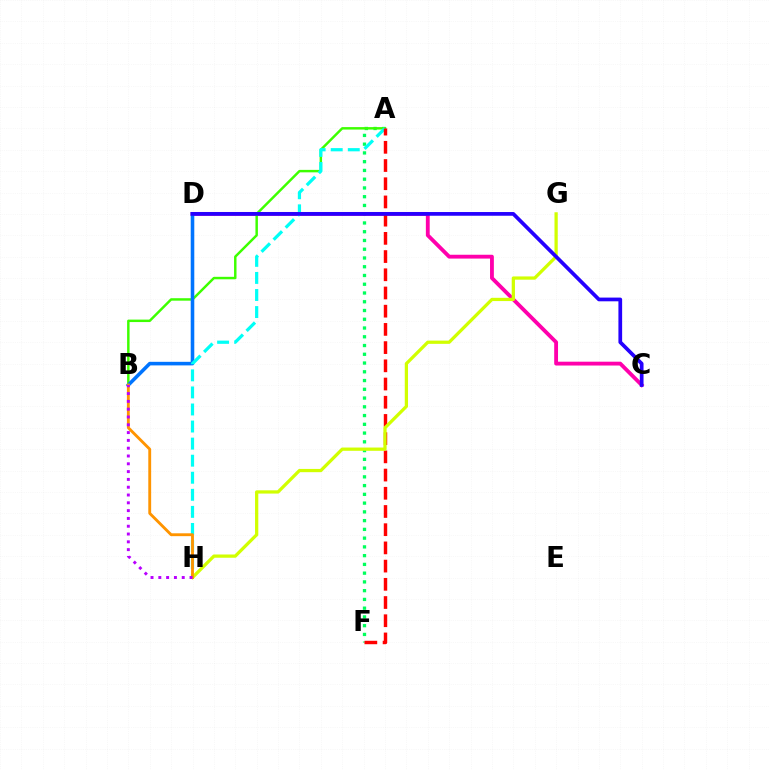{('A', 'F'): [{'color': '#00ff5c', 'line_style': 'dotted', 'thickness': 2.38}, {'color': '#ff0000', 'line_style': 'dashed', 'thickness': 2.47}], ('C', 'D'): [{'color': '#ff00ac', 'line_style': 'solid', 'thickness': 2.76}, {'color': '#2500ff', 'line_style': 'solid', 'thickness': 2.68}], ('A', 'B'): [{'color': '#3dff00', 'line_style': 'solid', 'thickness': 1.77}], ('B', 'D'): [{'color': '#0074ff', 'line_style': 'solid', 'thickness': 2.57}], ('A', 'H'): [{'color': '#00fff6', 'line_style': 'dashed', 'thickness': 2.32}], ('G', 'H'): [{'color': '#d1ff00', 'line_style': 'solid', 'thickness': 2.34}], ('B', 'H'): [{'color': '#ff9400', 'line_style': 'solid', 'thickness': 2.06}, {'color': '#b900ff', 'line_style': 'dotted', 'thickness': 2.12}]}